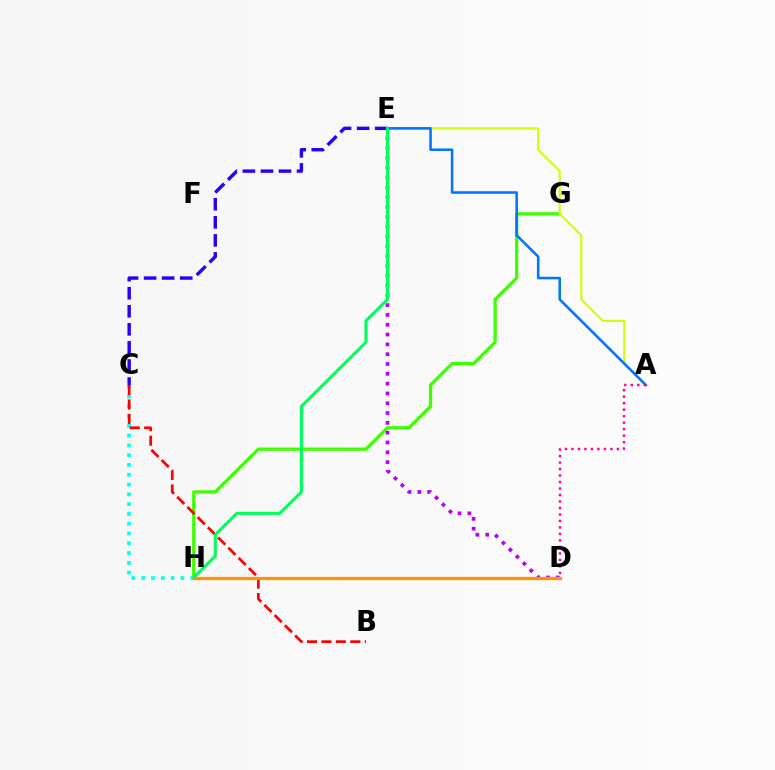{('G', 'H'): [{'color': '#3dff00', 'line_style': 'solid', 'thickness': 2.35}], ('C', 'H'): [{'color': '#00fff6', 'line_style': 'dotted', 'thickness': 2.66}], ('A', 'E'): [{'color': '#d1ff00', 'line_style': 'solid', 'thickness': 1.54}, {'color': '#0074ff', 'line_style': 'solid', 'thickness': 1.83}], ('C', 'E'): [{'color': '#2500ff', 'line_style': 'dashed', 'thickness': 2.45}], ('B', 'C'): [{'color': '#ff0000', 'line_style': 'dashed', 'thickness': 1.96}], ('D', 'E'): [{'color': '#b900ff', 'line_style': 'dotted', 'thickness': 2.67}], ('E', 'H'): [{'color': '#00ff5c', 'line_style': 'solid', 'thickness': 2.21}], ('D', 'H'): [{'color': '#ff9400', 'line_style': 'solid', 'thickness': 2.34}], ('A', 'D'): [{'color': '#ff00ac', 'line_style': 'dotted', 'thickness': 1.76}]}